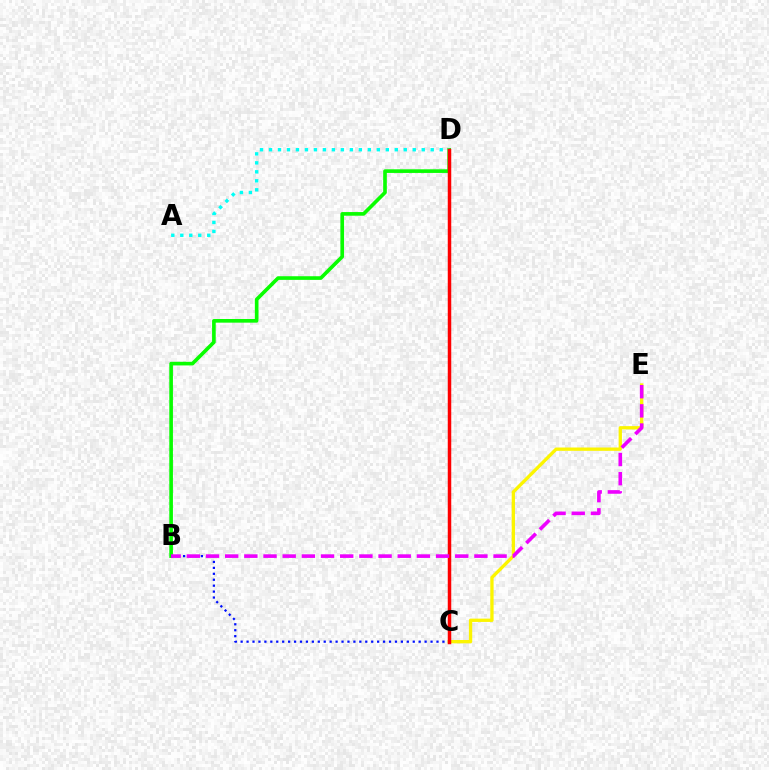{('B', 'D'): [{'color': '#08ff00', 'line_style': 'solid', 'thickness': 2.62}], ('C', 'E'): [{'color': '#fcf500', 'line_style': 'solid', 'thickness': 2.39}], ('B', 'C'): [{'color': '#0010ff', 'line_style': 'dotted', 'thickness': 1.61}], ('A', 'D'): [{'color': '#00fff6', 'line_style': 'dotted', 'thickness': 2.44}], ('C', 'D'): [{'color': '#ff0000', 'line_style': 'solid', 'thickness': 2.51}], ('B', 'E'): [{'color': '#ee00ff', 'line_style': 'dashed', 'thickness': 2.6}]}